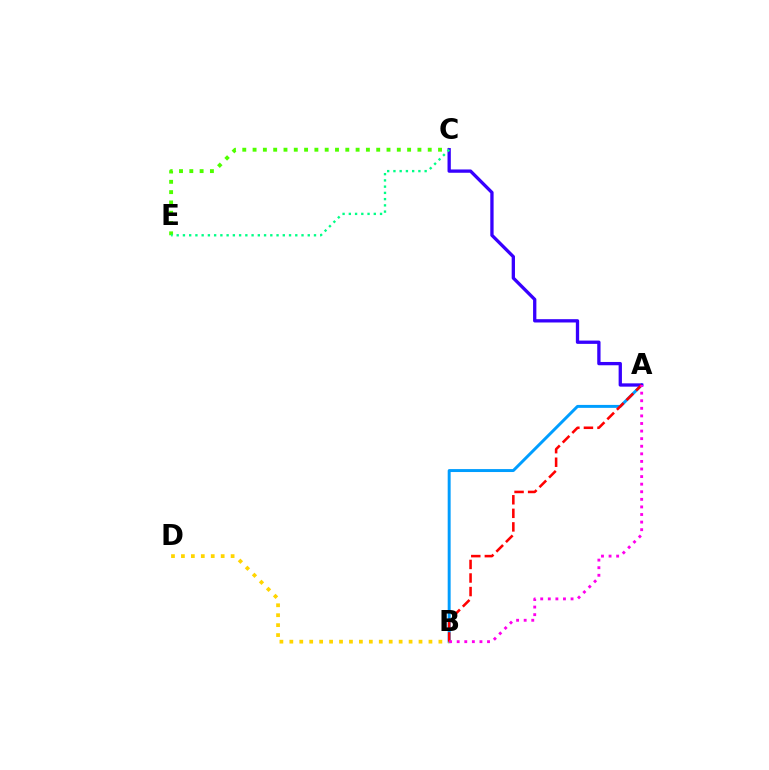{('A', 'B'): [{'color': '#009eff', 'line_style': 'solid', 'thickness': 2.12}, {'color': '#ff0000', 'line_style': 'dashed', 'thickness': 1.84}, {'color': '#ff00ed', 'line_style': 'dotted', 'thickness': 2.06}], ('C', 'E'): [{'color': '#4fff00', 'line_style': 'dotted', 'thickness': 2.8}, {'color': '#00ff86', 'line_style': 'dotted', 'thickness': 1.7}], ('A', 'C'): [{'color': '#3700ff', 'line_style': 'solid', 'thickness': 2.38}], ('B', 'D'): [{'color': '#ffd500', 'line_style': 'dotted', 'thickness': 2.7}]}